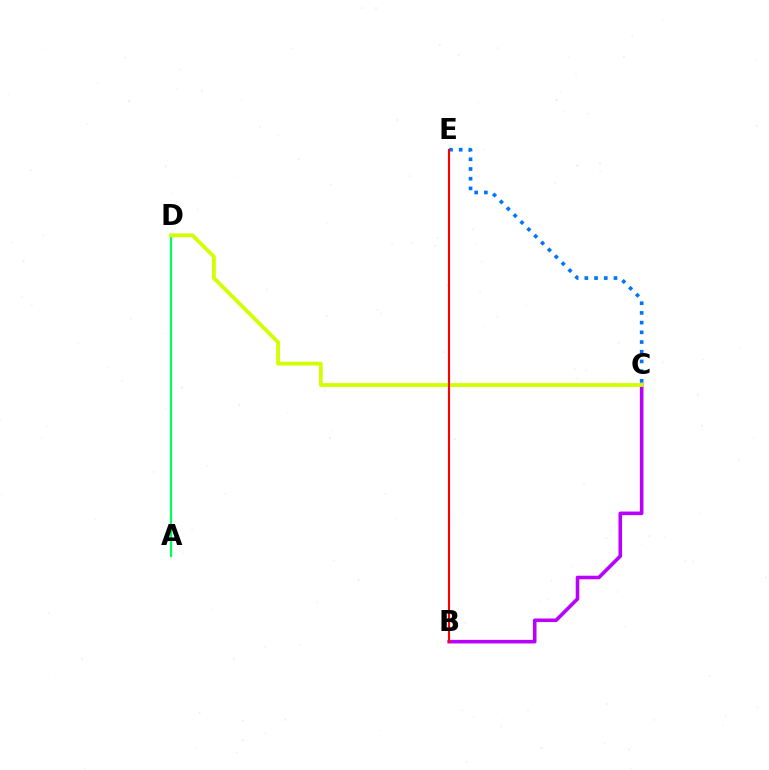{('C', 'E'): [{'color': '#0074ff', 'line_style': 'dotted', 'thickness': 2.64}], ('B', 'C'): [{'color': '#b900ff', 'line_style': 'solid', 'thickness': 2.58}], ('A', 'D'): [{'color': '#00ff5c', 'line_style': 'solid', 'thickness': 1.61}], ('C', 'D'): [{'color': '#d1ff00', 'line_style': 'solid', 'thickness': 2.73}], ('B', 'E'): [{'color': '#ff0000', 'line_style': 'solid', 'thickness': 1.53}]}